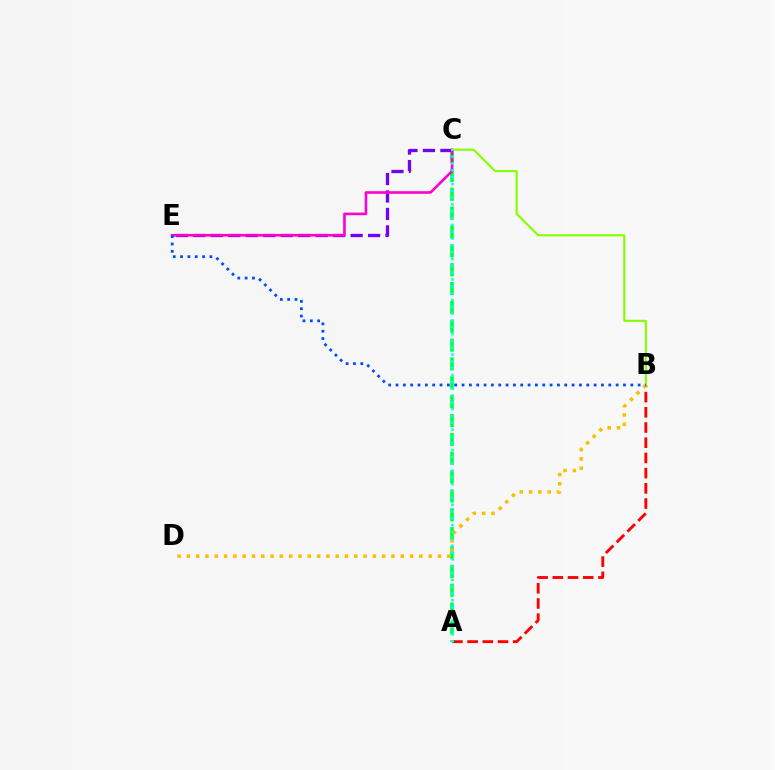{('A', 'B'): [{'color': '#ff0000', 'line_style': 'dashed', 'thickness': 2.07}], ('A', 'C'): [{'color': '#00ff39', 'line_style': 'dashed', 'thickness': 2.56}, {'color': '#00fff6', 'line_style': 'dotted', 'thickness': 1.85}], ('C', 'E'): [{'color': '#7200ff', 'line_style': 'dashed', 'thickness': 2.37}, {'color': '#ff00cf', 'line_style': 'solid', 'thickness': 1.88}], ('B', 'D'): [{'color': '#ffbd00', 'line_style': 'dotted', 'thickness': 2.53}], ('B', 'C'): [{'color': '#84ff00', 'line_style': 'solid', 'thickness': 1.52}], ('B', 'E'): [{'color': '#004bff', 'line_style': 'dotted', 'thickness': 1.99}]}